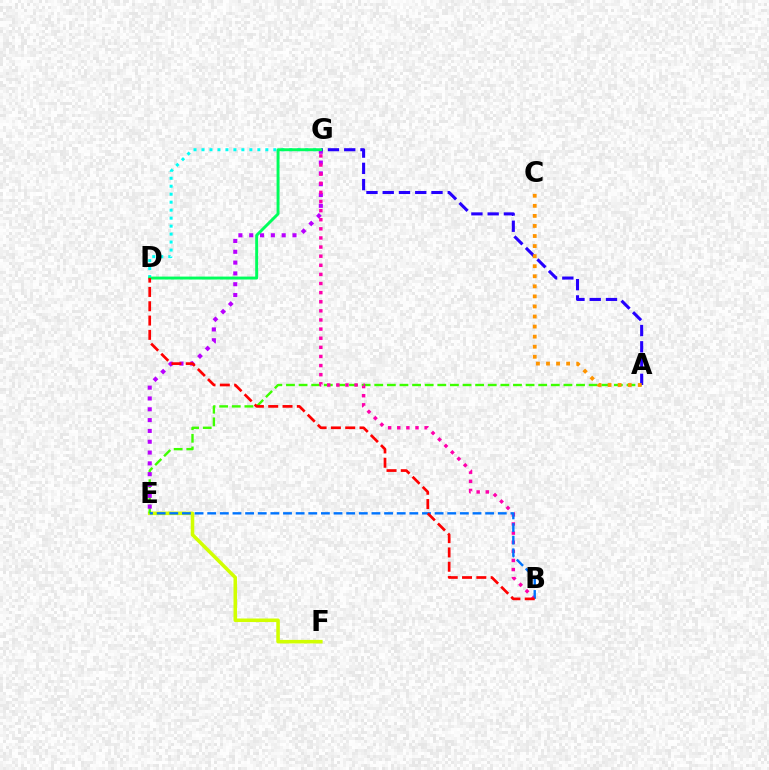{('E', 'F'): [{'color': '#d1ff00', 'line_style': 'solid', 'thickness': 2.56}], ('A', 'E'): [{'color': '#3dff00', 'line_style': 'dashed', 'thickness': 1.71}], ('E', 'G'): [{'color': '#b900ff', 'line_style': 'dotted', 'thickness': 2.94}], ('D', 'G'): [{'color': '#00fff6', 'line_style': 'dotted', 'thickness': 2.17}, {'color': '#00ff5c', 'line_style': 'solid', 'thickness': 2.11}], ('A', 'G'): [{'color': '#2500ff', 'line_style': 'dashed', 'thickness': 2.21}], ('B', 'G'): [{'color': '#ff00ac', 'line_style': 'dotted', 'thickness': 2.48}], ('B', 'E'): [{'color': '#0074ff', 'line_style': 'dashed', 'thickness': 1.72}], ('B', 'D'): [{'color': '#ff0000', 'line_style': 'dashed', 'thickness': 1.94}], ('A', 'C'): [{'color': '#ff9400', 'line_style': 'dotted', 'thickness': 2.73}]}